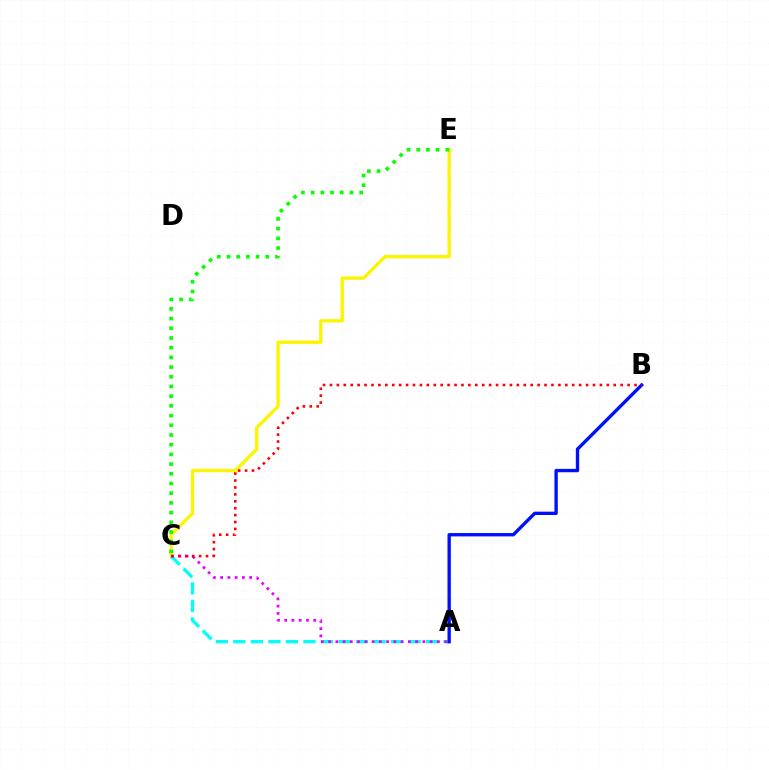{('C', 'E'): [{'color': '#fcf500', 'line_style': 'solid', 'thickness': 2.4}, {'color': '#08ff00', 'line_style': 'dotted', 'thickness': 2.64}], ('A', 'C'): [{'color': '#00fff6', 'line_style': 'dashed', 'thickness': 2.38}, {'color': '#ee00ff', 'line_style': 'dotted', 'thickness': 1.97}], ('A', 'B'): [{'color': '#0010ff', 'line_style': 'solid', 'thickness': 2.42}], ('B', 'C'): [{'color': '#ff0000', 'line_style': 'dotted', 'thickness': 1.88}]}